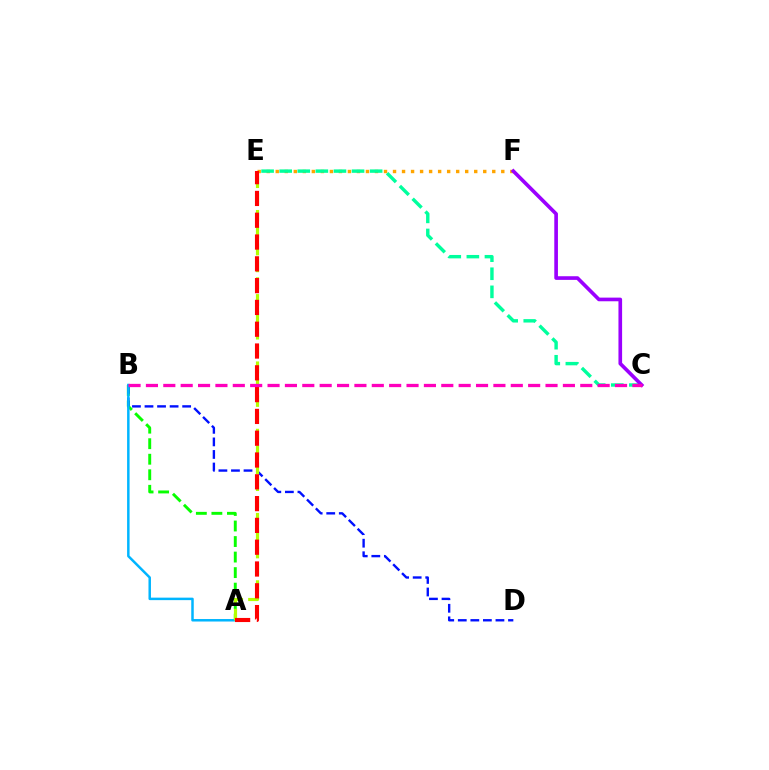{('A', 'B'): [{'color': '#08ff00', 'line_style': 'dashed', 'thickness': 2.11}, {'color': '#00b5ff', 'line_style': 'solid', 'thickness': 1.79}], ('B', 'D'): [{'color': '#0010ff', 'line_style': 'dashed', 'thickness': 1.71}], ('E', 'F'): [{'color': '#ffa500', 'line_style': 'dotted', 'thickness': 2.45}], ('C', 'E'): [{'color': '#00ff9d', 'line_style': 'dashed', 'thickness': 2.46}], ('A', 'E'): [{'color': '#b3ff00', 'line_style': 'dashed', 'thickness': 2.29}, {'color': '#ff0000', 'line_style': 'dashed', 'thickness': 2.96}], ('C', 'F'): [{'color': '#9b00ff', 'line_style': 'solid', 'thickness': 2.63}], ('B', 'C'): [{'color': '#ff00bd', 'line_style': 'dashed', 'thickness': 2.36}]}